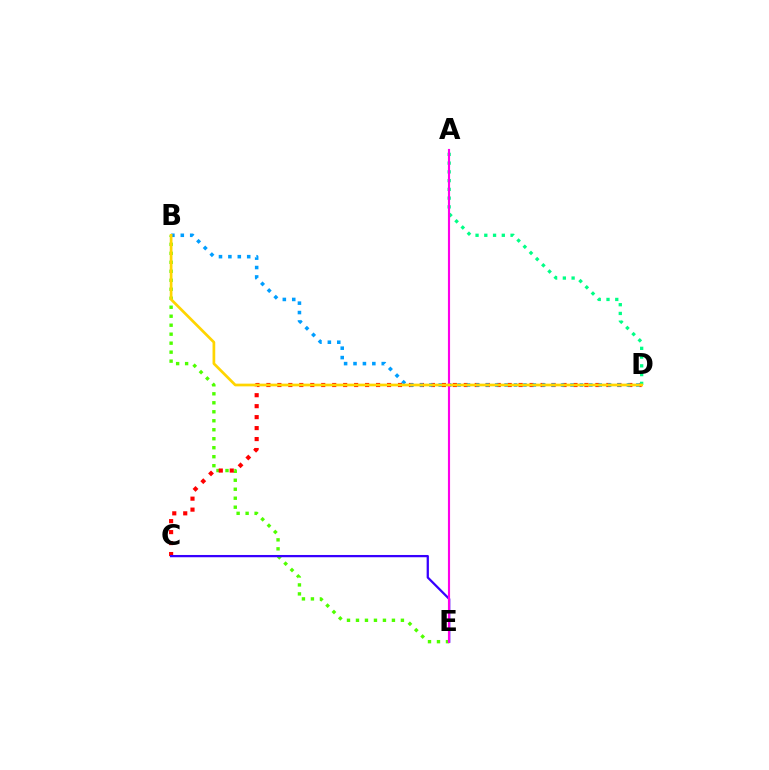{('B', 'E'): [{'color': '#4fff00', 'line_style': 'dotted', 'thickness': 2.44}], ('C', 'D'): [{'color': '#ff0000', 'line_style': 'dotted', 'thickness': 2.98}], ('B', 'D'): [{'color': '#009eff', 'line_style': 'dotted', 'thickness': 2.56}, {'color': '#ffd500', 'line_style': 'solid', 'thickness': 1.95}], ('C', 'E'): [{'color': '#3700ff', 'line_style': 'solid', 'thickness': 1.63}], ('A', 'D'): [{'color': '#00ff86', 'line_style': 'dotted', 'thickness': 2.38}], ('A', 'E'): [{'color': '#ff00ed', 'line_style': 'solid', 'thickness': 1.54}]}